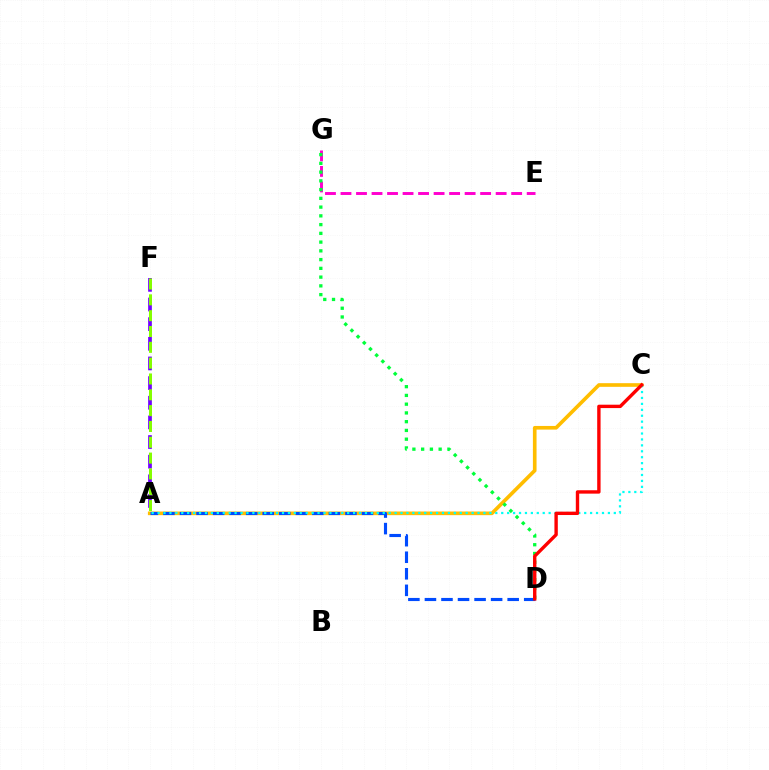{('A', 'F'): [{'color': '#7200ff', 'line_style': 'dashed', 'thickness': 2.67}, {'color': '#84ff00', 'line_style': 'dashed', 'thickness': 2.15}], ('A', 'C'): [{'color': '#ffbd00', 'line_style': 'solid', 'thickness': 2.63}, {'color': '#00fff6', 'line_style': 'dotted', 'thickness': 1.61}], ('A', 'D'): [{'color': '#004bff', 'line_style': 'dashed', 'thickness': 2.25}], ('E', 'G'): [{'color': '#ff00cf', 'line_style': 'dashed', 'thickness': 2.11}], ('D', 'G'): [{'color': '#00ff39', 'line_style': 'dotted', 'thickness': 2.38}], ('C', 'D'): [{'color': '#ff0000', 'line_style': 'solid', 'thickness': 2.43}]}